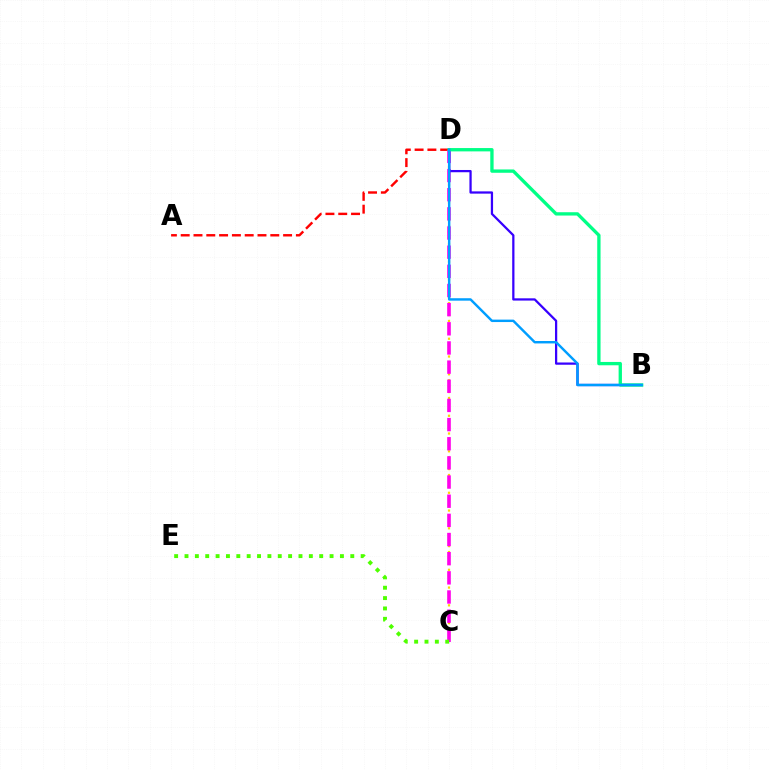{('C', 'D'): [{'color': '#ffd500', 'line_style': 'dotted', 'thickness': 1.61}, {'color': '#ff00ed', 'line_style': 'dashed', 'thickness': 2.6}], ('A', 'D'): [{'color': '#ff0000', 'line_style': 'dashed', 'thickness': 1.74}], ('C', 'E'): [{'color': '#4fff00', 'line_style': 'dotted', 'thickness': 2.82}], ('B', 'D'): [{'color': '#3700ff', 'line_style': 'solid', 'thickness': 1.62}, {'color': '#00ff86', 'line_style': 'solid', 'thickness': 2.39}, {'color': '#009eff', 'line_style': 'solid', 'thickness': 1.75}]}